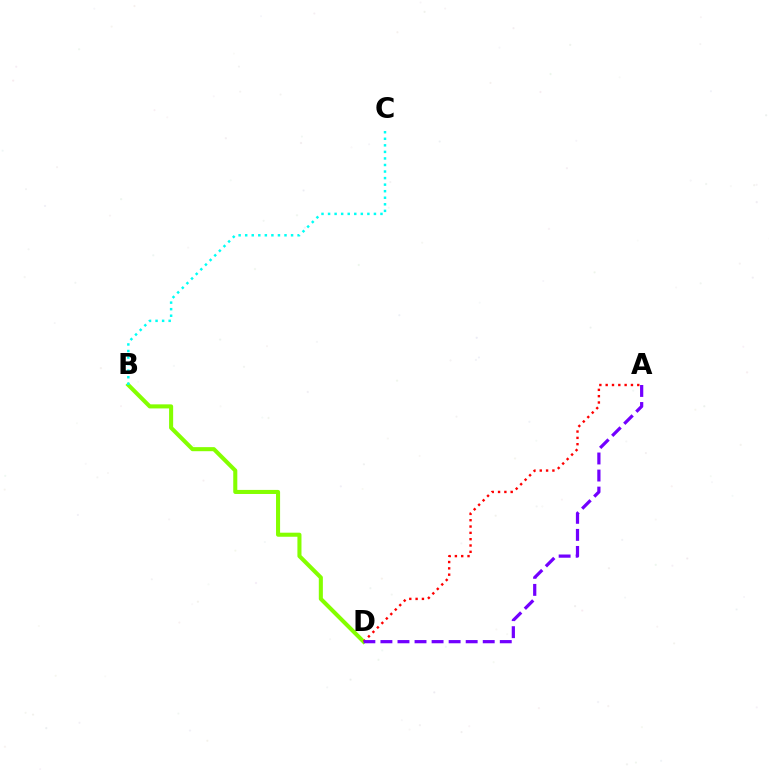{('B', 'D'): [{'color': '#84ff00', 'line_style': 'solid', 'thickness': 2.93}], ('A', 'D'): [{'color': '#ff0000', 'line_style': 'dotted', 'thickness': 1.72}, {'color': '#7200ff', 'line_style': 'dashed', 'thickness': 2.32}], ('B', 'C'): [{'color': '#00fff6', 'line_style': 'dotted', 'thickness': 1.78}]}